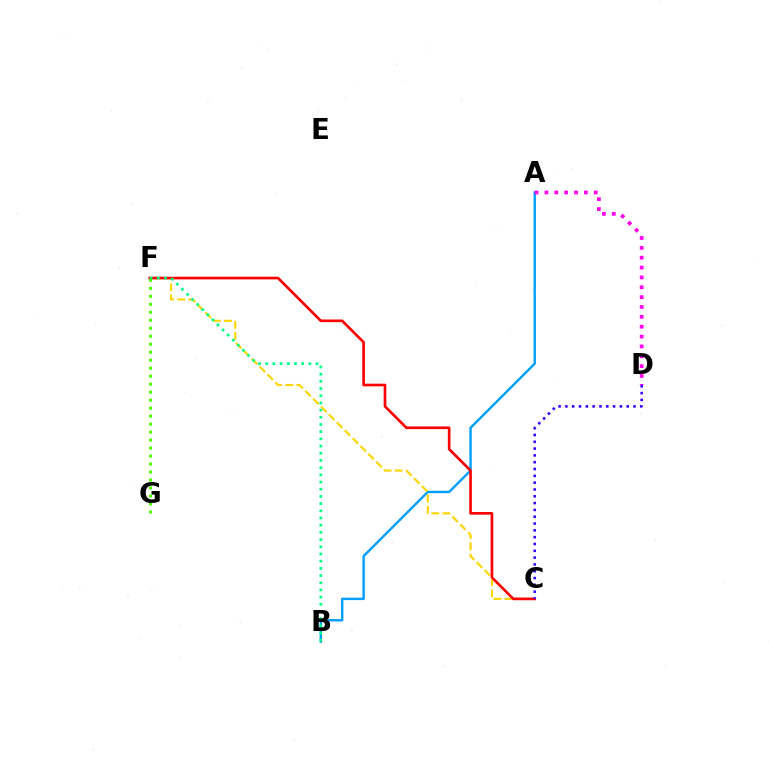{('A', 'B'): [{'color': '#009eff', 'line_style': 'solid', 'thickness': 1.72}], ('A', 'D'): [{'color': '#ff00ed', 'line_style': 'dotted', 'thickness': 2.68}], ('C', 'F'): [{'color': '#ffd500', 'line_style': 'dashed', 'thickness': 1.51}, {'color': '#ff0000', 'line_style': 'solid', 'thickness': 1.92}], ('C', 'D'): [{'color': '#3700ff', 'line_style': 'dotted', 'thickness': 1.85}], ('B', 'F'): [{'color': '#00ff86', 'line_style': 'dotted', 'thickness': 1.95}], ('F', 'G'): [{'color': '#4fff00', 'line_style': 'dotted', 'thickness': 2.17}]}